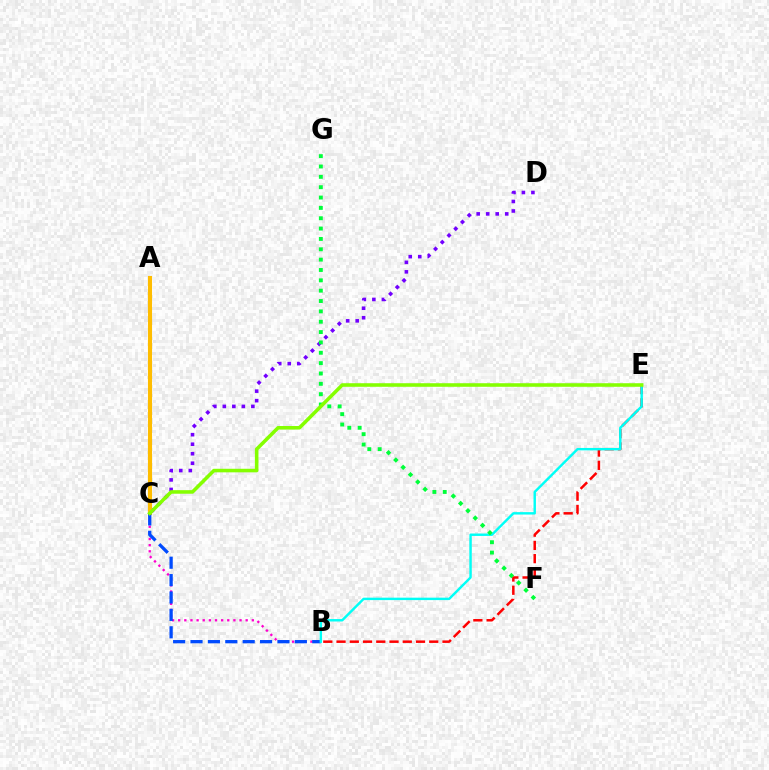{('B', 'E'): [{'color': '#ff0000', 'line_style': 'dashed', 'thickness': 1.8}, {'color': '#00fff6', 'line_style': 'solid', 'thickness': 1.75}], ('C', 'D'): [{'color': '#7200ff', 'line_style': 'dotted', 'thickness': 2.59}], ('A', 'C'): [{'color': '#ffbd00', 'line_style': 'solid', 'thickness': 2.95}], ('B', 'C'): [{'color': '#ff00cf', 'line_style': 'dotted', 'thickness': 1.67}, {'color': '#004bff', 'line_style': 'dashed', 'thickness': 2.36}], ('F', 'G'): [{'color': '#00ff39', 'line_style': 'dotted', 'thickness': 2.81}], ('C', 'E'): [{'color': '#84ff00', 'line_style': 'solid', 'thickness': 2.56}]}